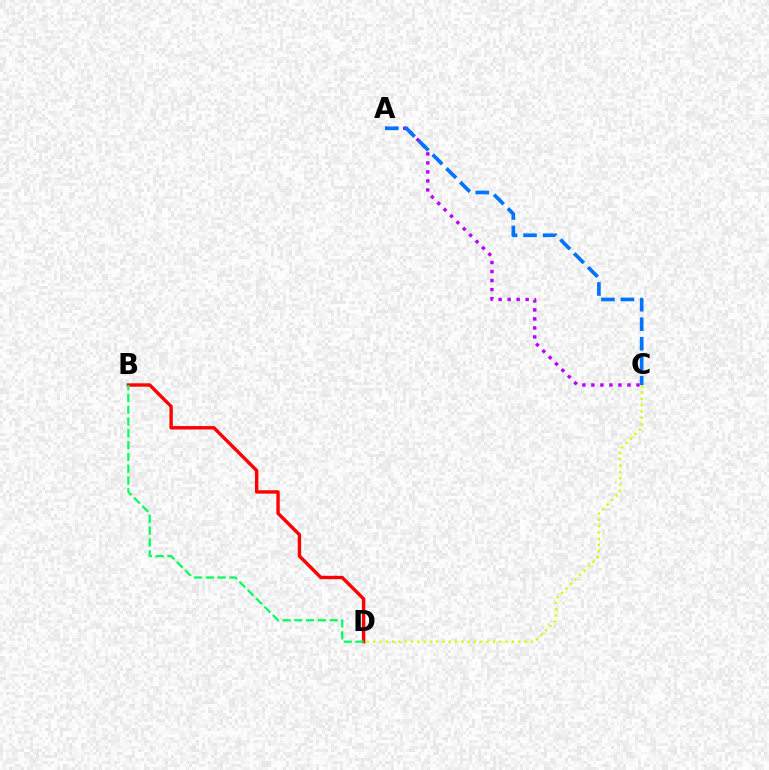{('B', 'D'): [{'color': '#ff0000', 'line_style': 'solid', 'thickness': 2.44}, {'color': '#00ff5c', 'line_style': 'dashed', 'thickness': 1.6}], ('C', 'D'): [{'color': '#d1ff00', 'line_style': 'dotted', 'thickness': 1.71}], ('A', 'C'): [{'color': '#b900ff', 'line_style': 'dotted', 'thickness': 2.45}, {'color': '#0074ff', 'line_style': 'dashed', 'thickness': 2.65}]}